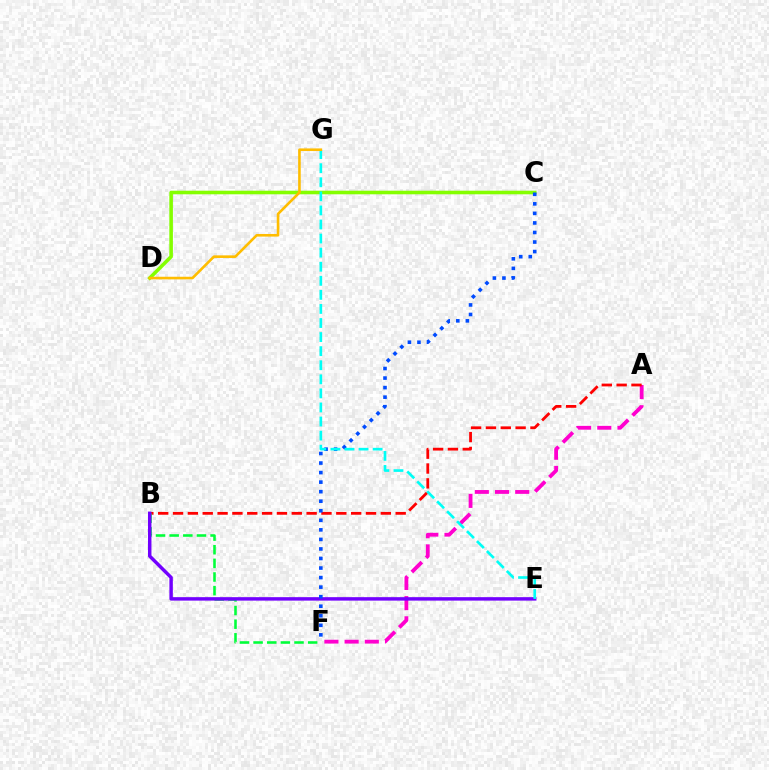{('A', 'F'): [{'color': '#ff00cf', 'line_style': 'dashed', 'thickness': 2.74}], ('A', 'B'): [{'color': '#ff0000', 'line_style': 'dashed', 'thickness': 2.02}], ('C', 'D'): [{'color': '#84ff00', 'line_style': 'solid', 'thickness': 2.58}], ('B', 'F'): [{'color': '#00ff39', 'line_style': 'dashed', 'thickness': 1.85}], ('B', 'E'): [{'color': '#7200ff', 'line_style': 'solid', 'thickness': 2.48}], ('C', 'F'): [{'color': '#004bff', 'line_style': 'dotted', 'thickness': 2.59}], ('E', 'G'): [{'color': '#00fff6', 'line_style': 'dashed', 'thickness': 1.91}], ('D', 'G'): [{'color': '#ffbd00', 'line_style': 'solid', 'thickness': 1.88}]}